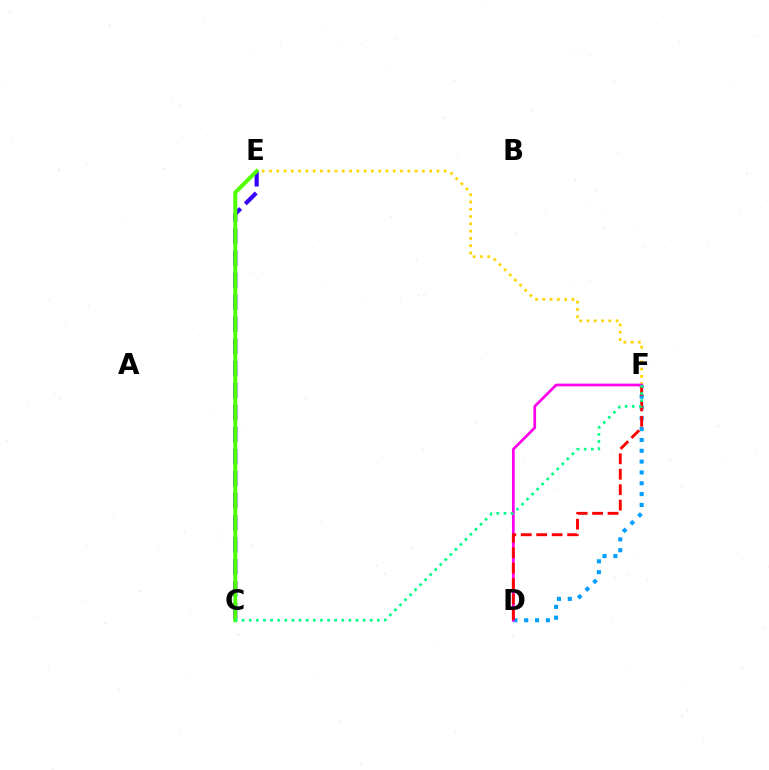{('D', 'F'): [{'color': '#009eff', 'line_style': 'dotted', 'thickness': 2.94}, {'color': '#ff00ed', 'line_style': 'solid', 'thickness': 1.97}, {'color': '#ff0000', 'line_style': 'dashed', 'thickness': 2.1}], ('C', 'E'): [{'color': '#3700ff', 'line_style': 'dashed', 'thickness': 3.0}, {'color': '#4fff00', 'line_style': 'solid', 'thickness': 2.84}], ('E', 'F'): [{'color': '#ffd500', 'line_style': 'dotted', 'thickness': 1.98}], ('C', 'F'): [{'color': '#00ff86', 'line_style': 'dotted', 'thickness': 1.93}]}